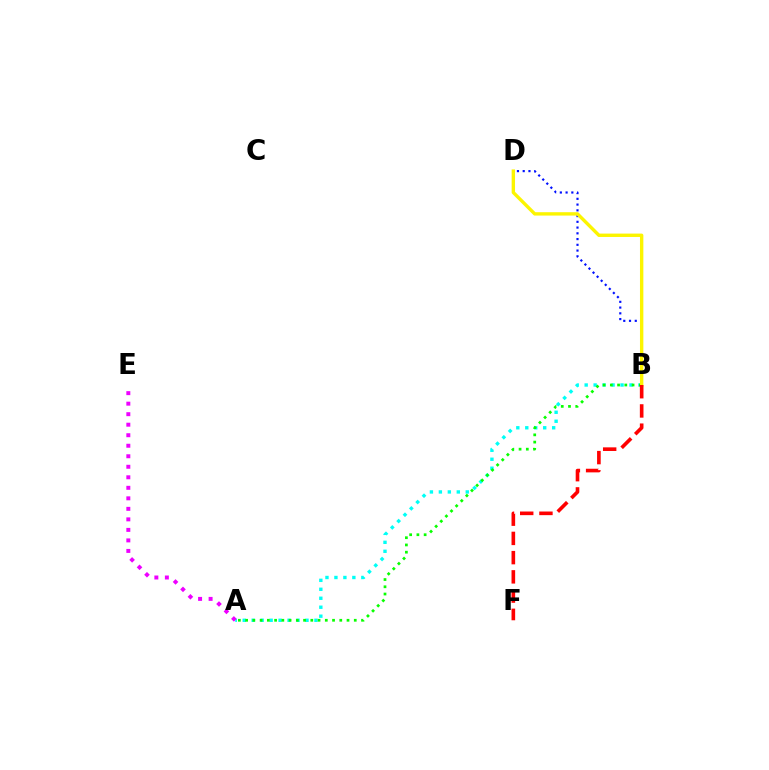{('B', 'D'): [{'color': '#0010ff', 'line_style': 'dotted', 'thickness': 1.56}, {'color': '#fcf500', 'line_style': 'solid', 'thickness': 2.43}], ('A', 'B'): [{'color': '#00fff6', 'line_style': 'dotted', 'thickness': 2.44}, {'color': '#08ff00', 'line_style': 'dotted', 'thickness': 1.97}], ('A', 'E'): [{'color': '#ee00ff', 'line_style': 'dotted', 'thickness': 2.86}], ('B', 'F'): [{'color': '#ff0000', 'line_style': 'dashed', 'thickness': 2.61}]}